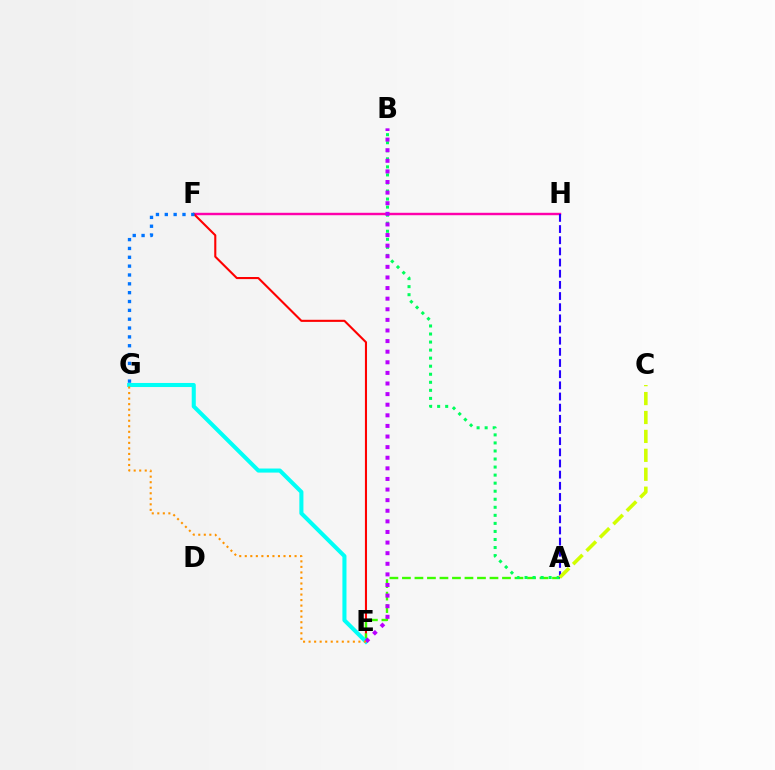{('F', 'H'): [{'color': '#ff00ac', 'line_style': 'solid', 'thickness': 1.74}], ('E', 'F'): [{'color': '#ff0000', 'line_style': 'solid', 'thickness': 1.51}], ('A', 'E'): [{'color': '#3dff00', 'line_style': 'dashed', 'thickness': 1.7}], ('A', 'B'): [{'color': '#00ff5c', 'line_style': 'dotted', 'thickness': 2.19}], ('E', 'G'): [{'color': '#00fff6', 'line_style': 'solid', 'thickness': 2.93}, {'color': '#ff9400', 'line_style': 'dotted', 'thickness': 1.5}], ('B', 'E'): [{'color': '#b900ff', 'line_style': 'dotted', 'thickness': 2.88}], ('A', 'H'): [{'color': '#2500ff', 'line_style': 'dashed', 'thickness': 1.52}], ('A', 'C'): [{'color': '#d1ff00', 'line_style': 'dashed', 'thickness': 2.57}], ('F', 'G'): [{'color': '#0074ff', 'line_style': 'dotted', 'thickness': 2.4}]}